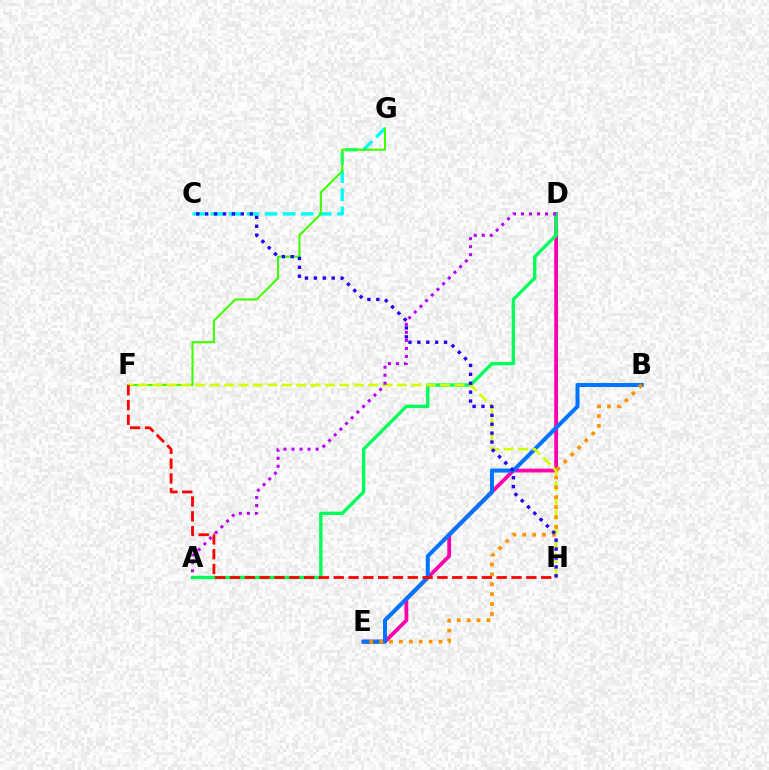{('D', 'E'): [{'color': '#ff00ac', 'line_style': 'solid', 'thickness': 2.73}], ('C', 'G'): [{'color': '#00fff6', 'line_style': 'dashed', 'thickness': 2.45}], ('B', 'E'): [{'color': '#0074ff', 'line_style': 'solid', 'thickness': 2.9}, {'color': '#ff9400', 'line_style': 'dotted', 'thickness': 2.69}], ('F', 'G'): [{'color': '#3dff00', 'line_style': 'solid', 'thickness': 1.5}], ('A', 'D'): [{'color': '#00ff5c', 'line_style': 'solid', 'thickness': 2.42}, {'color': '#b900ff', 'line_style': 'dotted', 'thickness': 2.18}], ('F', 'H'): [{'color': '#d1ff00', 'line_style': 'dashed', 'thickness': 1.96}, {'color': '#ff0000', 'line_style': 'dashed', 'thickness': 2.01}], ('C', 'H'): [{'color': '#2500ff', 'line_style': 'dotted', 'thickness': 2.42}]}